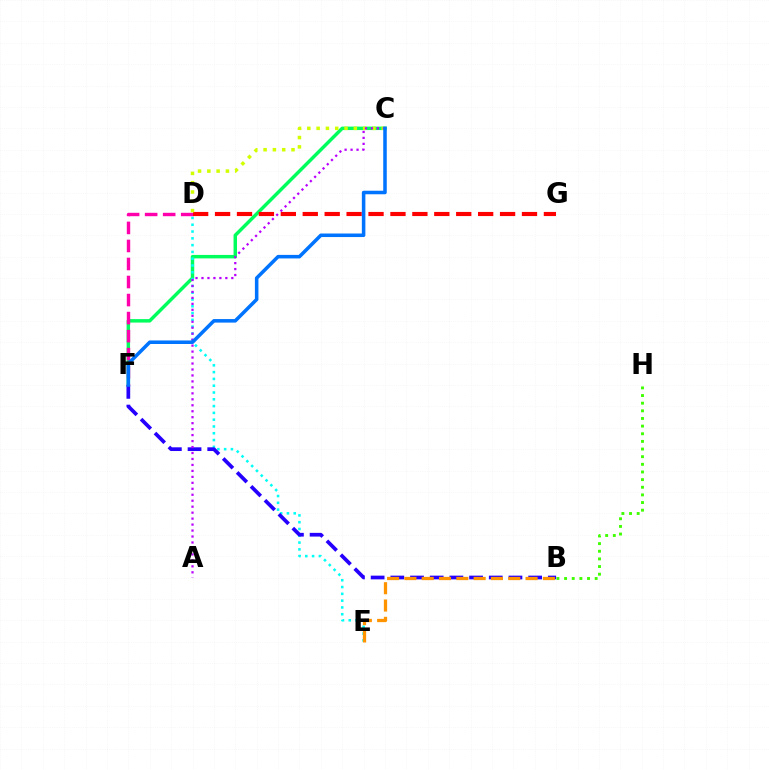{('C', 'F'): [{'color': '#00ff5c', 'line_style': 'solid', 'thickness': 2.49}, {'color': '#0074ff', 'line_style': 'solid', 'thickness': 2.54}], ('D', 'E'): [{'color': '#00fff6', 'line_style': 'dotted', 'thickness': 1.85}], ('B', 'F'): [{'color': '#2500ff', 'line_style': 'dashed', 'thickness': 2.67}], ('D', 'F'): [{'color': '#ff00ac', 'line_style': 'dashed', 'thickness': 2.45}], ('D', 'G'): [{'color': '#ff0000', 'line_style': 'dashed', 'thickness': 2.98}], ('C', 'D'): [{'color': '#d1ff00', 'line_style': 'dotted', 'thickness': 2.53}], ('B', 'H'): [{'color': '#3dff00', 'line_style': 'dotted', 'thickness': 2.08}], ('A', 'C'): [{'color': '#b900ff', 'line_style': 'dotted', 'thickness': 1.62}], ('B', 'E'): [{'color': '#ff9400', 'line_style': 'dashed', 'thickness': 2.35}]}